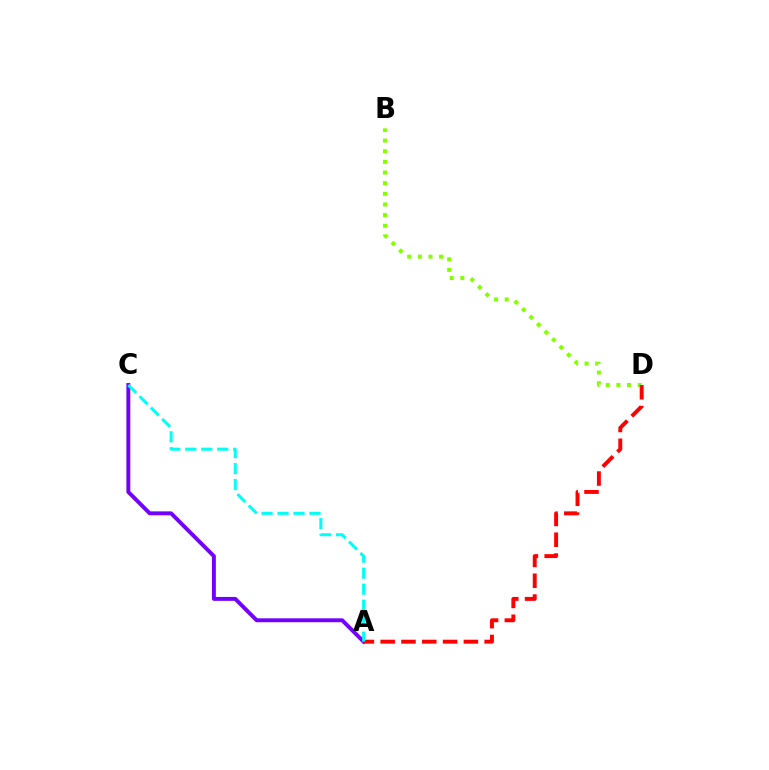{('A', 'C'): [{'color': '#7200ff', 'line_style': 'solid', 'thickness': 2.82}, {'color': '#00fff6', 'line_style': 'dashed', 'thickness': 2.17}], ('B', 'D'): [{'color': '#84ff00', 'line_style': 'dotted', 'thickness': 2.89}], ('A', 'D'): [{'color': '#ff0000', 'line_style': 'dashed', 'thickness': 2.83}]}